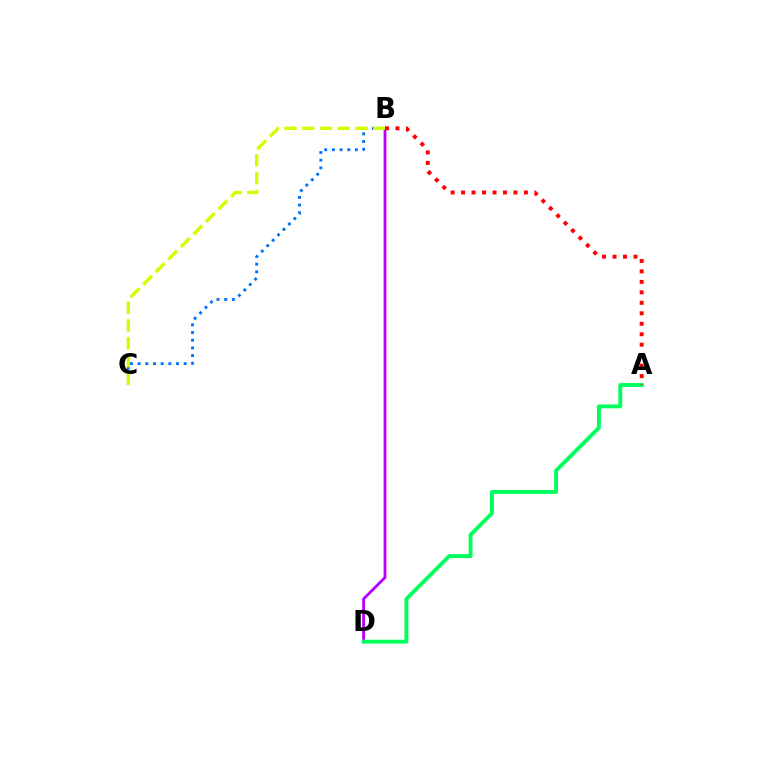{('B', 'D'): [{'color': '#b900ff', 'line_style': 'solid', 'thickness': 2.04}], ('B', 'C'): [{'color': '#0074ff', 'line_style': 'dotted', 'thickness': 2.09}, {'color': '#d1ff00', 'line_style': 'dashed', 'thickness': 2.41}], ('A', 'D'): [{'color': '#00ff5c', 'line_style': 'solid', 'thickness': 2.79}], ('A', 'B'): [{'color': '#ff0000', 'line_style': 'dotted', 'thickness': 2.85}]}